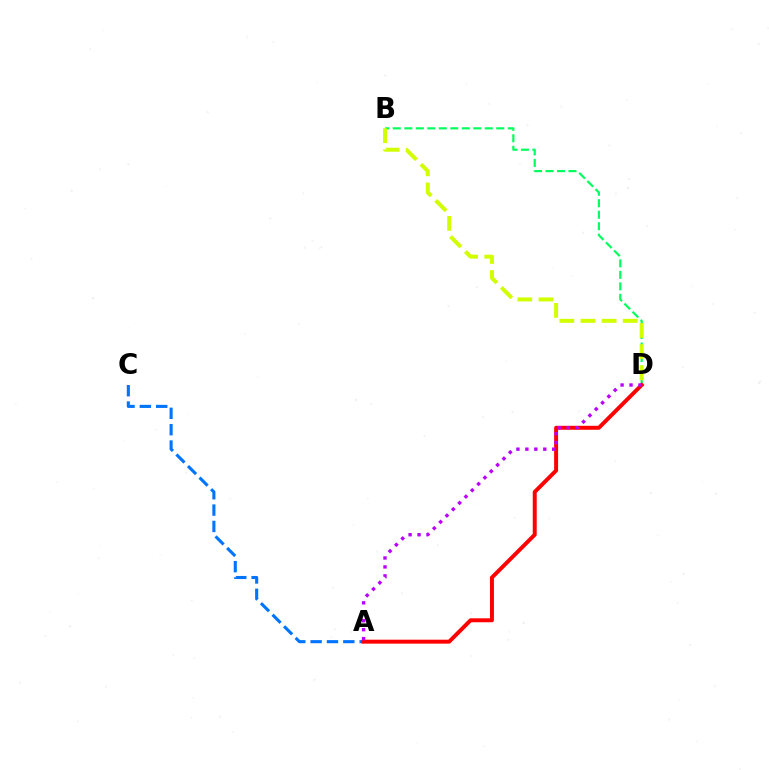{('B', 'D'): [{'color': '#00ff5c', 'line_style': 'dashed', 'thickness': 1.56}, {'color': '#d1ff00', 'line_style': 'dashed', 'thickness': 2.87}], ('A', 'C'): [{'color': '#0074ff', 'line_style': 'dashed', 'thickness': 2.22}], ('A', 'D'): [{'color': '#ff0000', 'line_style': 'solid', 'thickness': 2.85}, {'color': '#b900ff', 'line_style': 'dotted', 'thickness': 2.43}]}